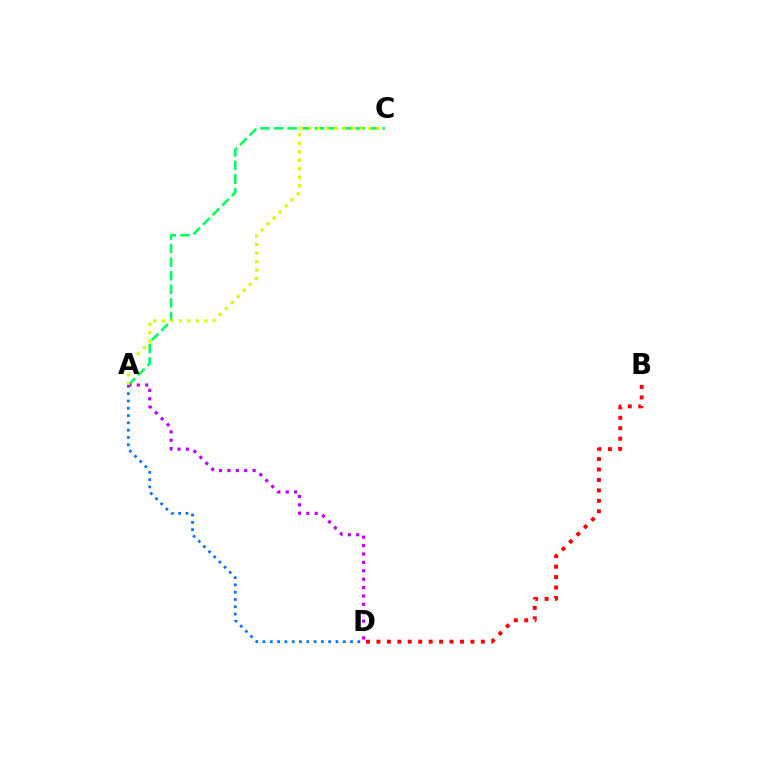{('A', 'C'): [{'color': '#00ff5c', 'line_style': 'dashed', 'thickness': 1.84}, {'color': '#d1ff00', 'line_style': 'dotted', 'thickness': 2.31}], ('A', 'D'): [{'color': '#0074ff', 'line_style': 'dotted', 'thickness': 1.98}, {'color': '#b900ff', 'line_style': 'dotted', 'thickness': 2.28}], ('B', 'D'): [{'color': '#ff0000', 'line_style': 'dotted', 'thickness': 2.84}]}